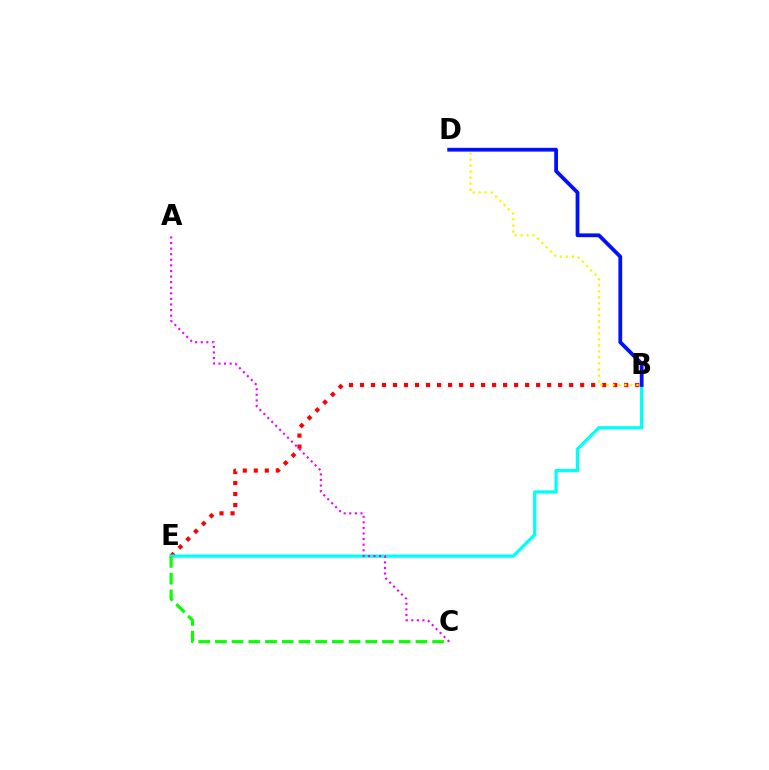{('B', 'E'): [{'color': '#ff0000', 'line_style': 'dotted', 'thickness': 2.99}, {'color': '#00fff6', 'line_style': 'solid', 'thickness': 2.35}], ('C', 'E'): [{'color': '#08ff00', 'line_style': 'dashed', 'thickness': 2.27}], ('B', 'D'): [{'color': '#fcf500', 'line_style': 'dotted', 'thickness': 1.63}, {'color': '#0010ff', 'line_style': 'solid', 'thickness': 2.71}], ('A', 'C'): [{'color': '#ee00ff', 'line_style': 'dotted', 'thickness': 1.52}]}